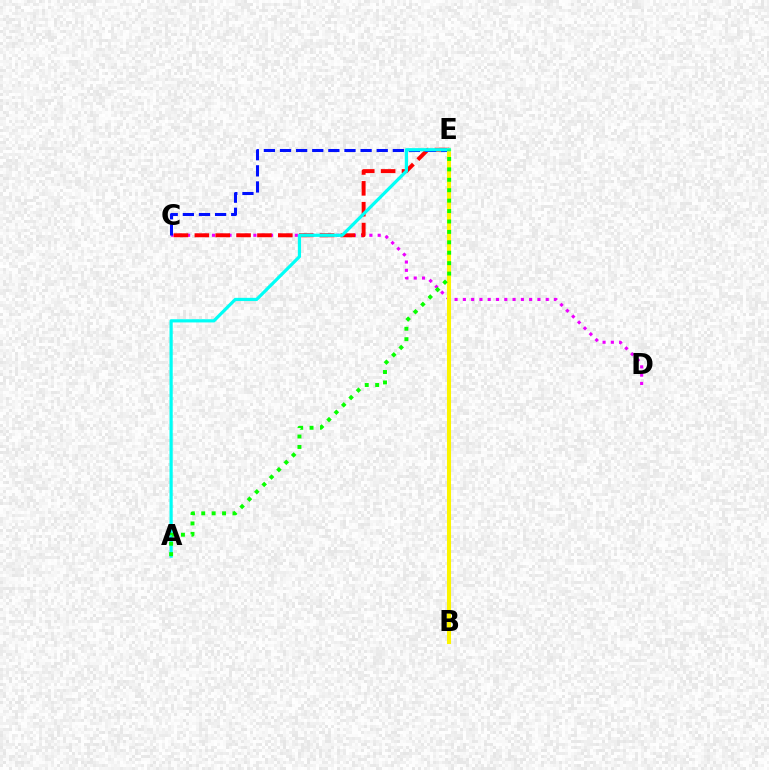{('C', 'D'): [{'color': '#ee00ff', 'line_style': 'dotted', 'thickness': 2.25}], ('C', 'E'): [{'color': '#ff0000', 'line_style': 'dashed', 'thickness': 2.84}, {'color': '#0010ff', 'line_style': 'dashed', 'thickness': 2.19}], ('B', 'E'): [{'color': '#fcf500', 'line_style': 'solid', 'thickness': 2.92}], ('A', 'E'): [{'color': '#00fff6', 'line_style': 'solid', 'thickness': 2.31}, {'color': '#08ff00', 'line_style': 'dotted', 'thickness': 2.83}]}